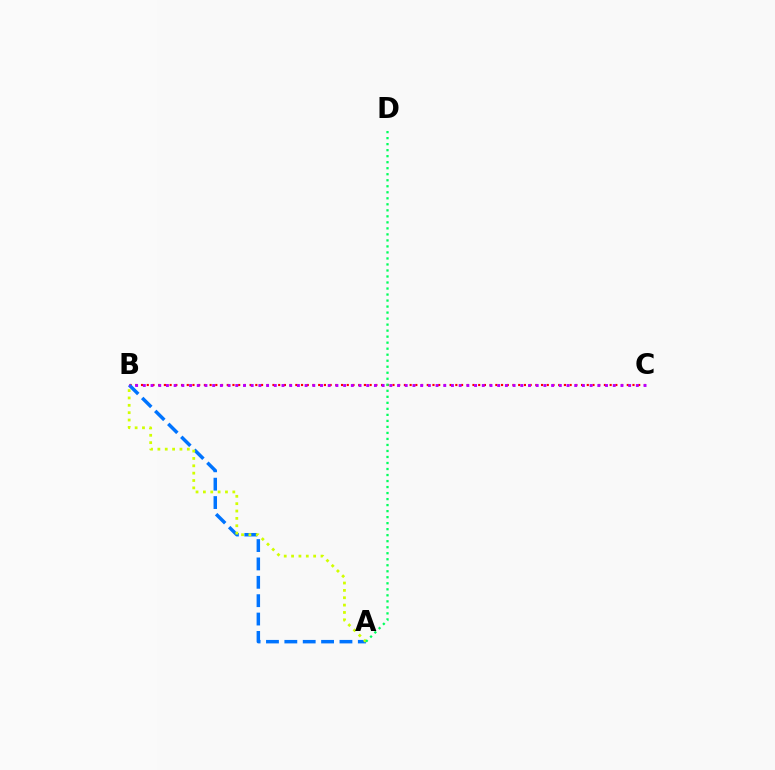{('B', 'C'): [{'color': '#ff0000', 'line_style': 'dotted', 'thickness': 1.55}, {'color': '#b900ff', 'line_style': 'dotted', 'thickness': 2.09}], ('A', 'B'): [{'color': '#0074ff', 'line_style': 'dashed', 'thickness': 2.5}, {'color': '#d1ff00', 'line_style': 'dotted', 'thickness': 2.0}], ('A', 'D'): [{'color': '#00ff5c', 'line_style': 'dotted', 'thickness': 1.63}]}